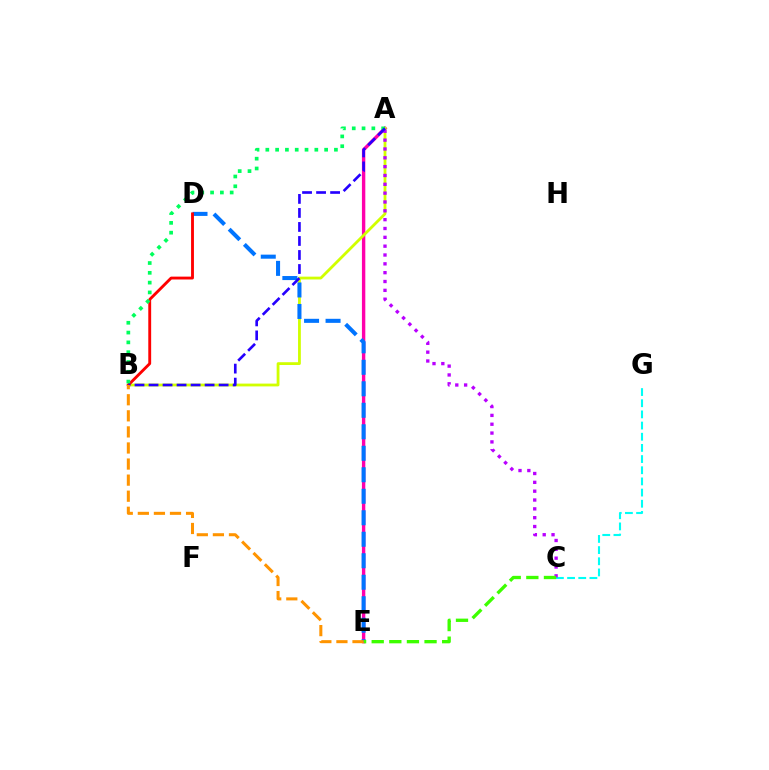{('A', 'E'): [{'color': '#ff00ac', 'line_style': 'solid', 'thickness': 2.44}], ('A', 'B'): [{'color': '#d1ff00', 'line_style': 'solid', 'thickness': 2.02}, {'color': '#00ff5c', 'line_style': 'dotted', 'thickness': 2.66}, {'color': '#2500ff', 'line_style': 'dashed', 'thickness': 1.9}], ('C', 'G'): [{'color': '#00fff6', 'line_style': 'dashed', 'thickness': 1.52}], ('D', 'E'): [{'color': '#0074ff', 'line_style': 'dashed', 'thickness': 2.92}], ('A', 'C'): [{'color': '#b900ff', 'line_style': 'dotted', 'thickness': 2.4}], ('B', 'D'): [{'color': '#ff0000', 'line_style': 'solid', 'thickness': 2.06}], ('C', 'E'): [{'color': '#3dff00', 'line_style': 'dashed', 'thickness': 2.39}], ('B', 'E'): [{'color': '#ff9400', 'line_style': 'dashed', 'thickness': 2.18}]}